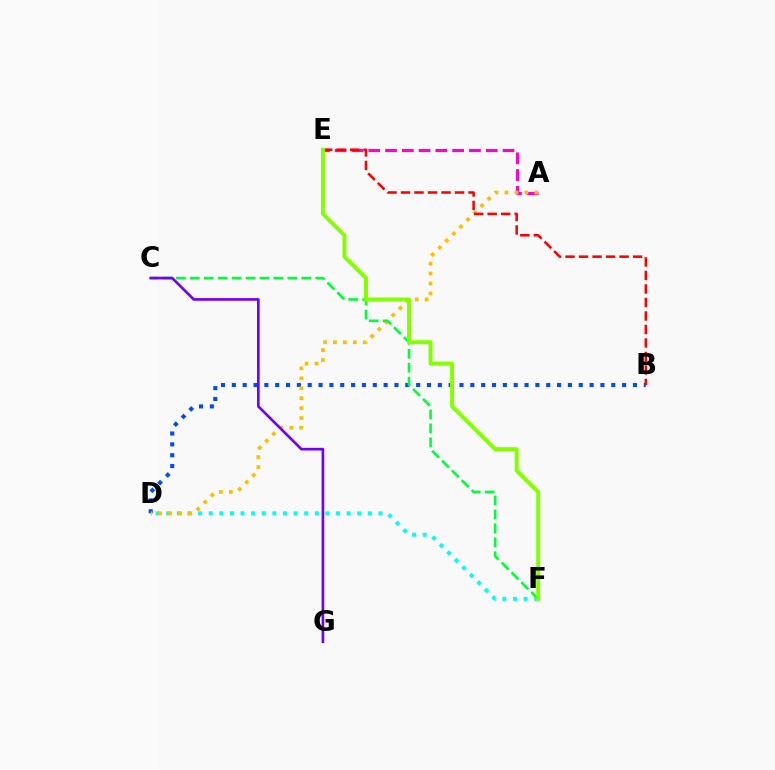{('A', 'E'): [{'color': '#ff00cf', 'line_style': 'dashed', 'thickness': 2.28}], ('B', 'D'): [{'color': '#004bff', 'line_style': 'dotted', 'thickness': 2.95}], ('D', 'F'): [{'color': '#00fff6', 'line_style': 'dotted', 'thickness': 2.88}], ('A', 'D'): [{'color': '#ffbd00', 'line_style': 'dotted', 'thickness': 2.7}], ('B', 'E'): [{'color': '#ff0000', 'line_style': 'dashed', 'thickness': 1.84}], ('C', 'F'): [{'color': '#00ff39', 'line_style': 'dashed', 'thickness': 1.89}], ('C', 'G'): [{'color': '#7200ff', 'line_style': 'solid', 'thickness': 1.93}], ('E', 'F'): [{'color': '#84ff00', 'line_style': 'solid', 'thickness': 2.85}]}